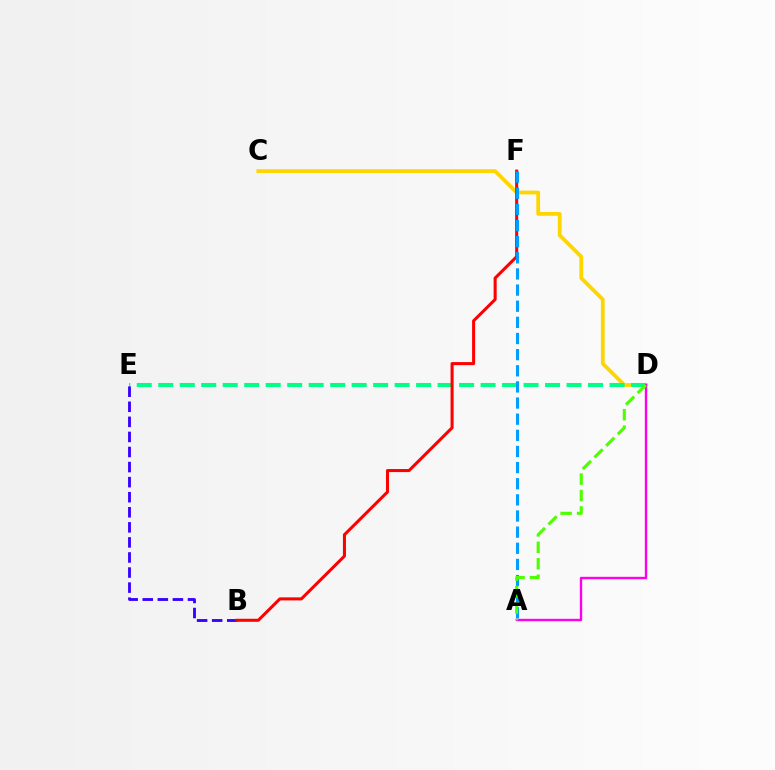{('C', 'D'): [{'color': '#ffd500', 'line_style': 'solid', 'thickness': 2.72}], ('D', 'E'): [{'color': '#00ff86', 'line_style': 'dashed', 'thickness': 2.92}], ('B', 'E'): [{'color': '#3700ff', 'line_style': 'dashed', 'thickness': 2.05}], ('B', 'F'): [{'color': '#ff0000', 'line_style': 'solid', 'thickness': 2.19}], ('A', 'F'): [{'color': '#009eff', 'line_style': 'dashed', 'thickness': 2.19}], ('A', 'D'): [{'color': '#ff00ed', 'line_style': 'solid', 'thickness': 1.71}, {'color': '#4fff00', 'line_style': 'dashed', 'thickness': 2.24}]}